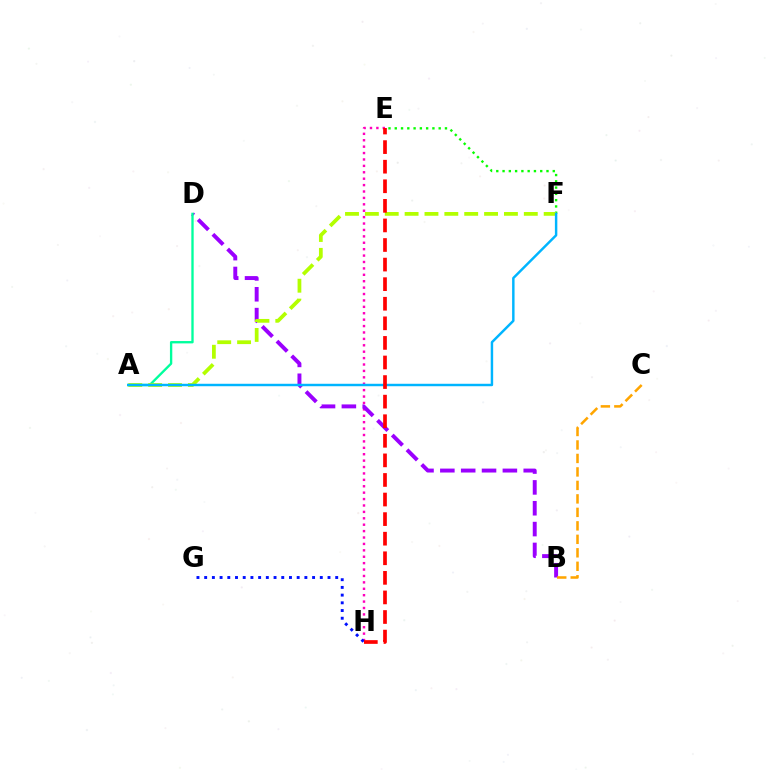{('E', 'F'): [{'color': '#08ff00', 'line_style': 'dotted', 'thickness': 1.71}], ('E', 'H'): [{'color': '#ff00bd', 'line_style': 'dotted', 'thickness': 1.74}, {'color': '#ff0000', 'line_style': 'dashed', 'thickness': 2.66}], ('B', 'D'): [{'color': '#9b00ff', 'line_style': 'dashed', 'thickness': 2.83}], ('B', 'C'): [{'color': '#ffa500', 'line_style': 'dashed', 'thickness': 1.83}], ('A', 'D'): [{'color': '#00ff9d', 'line_style': 'solid', 'thickness': 1.69}], ('G', 'H'): [{'color': '#0010ff', 'line_style': 'dotted', 'thickness': 2.09}], ('A', 'F'): [{'color': '#b3ff00', 'line_style': 'dashed', 'thickness': 2.7}, {'color': '#00b5ff', 'line_style': 'solid', 'thickness': 1.76}]}